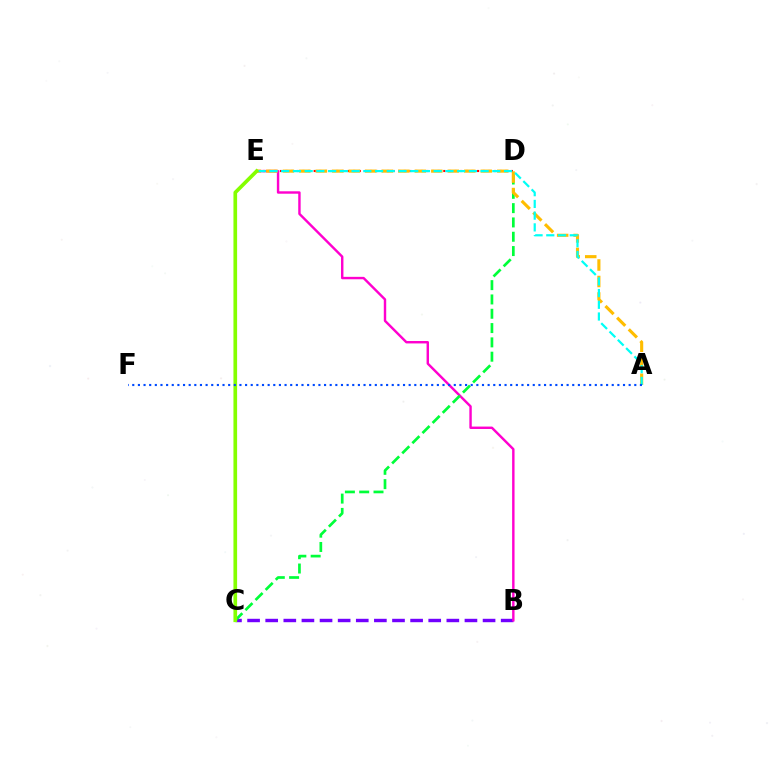{('B', 'C'): [{'color': '#7200ff', 'line_style': 'dashed', 'thickness': 2.46}], ('B', 'E'): [{'color': '#ff00cf', 'line_style': 'solid', 'thickness': 1.74}], ('C', 'D'): [{'color': '#00ff39', 'line_style': 'dashed', 'thickness': 1.94}], ('D', 'E'): [{'color': '#ff0000', 'line_style': 'dotted', 'thickness': 1.53}], ('A', 'E'): [{'color': '#ffbd00', 'line_style': 'dashed', 'thickness': 2.24}, {'color': '#00fff6', 'line_style': 'dashed', 'thickness': 1.59}], ('C', 'E'): [{'color': '#84ff00', 'line_style': 'solid', 'thickness': 2.64}], ('A', 'F'): [{'color': '#004bff', 'line_style': 'dotted', 'thickness': 1.53}]}